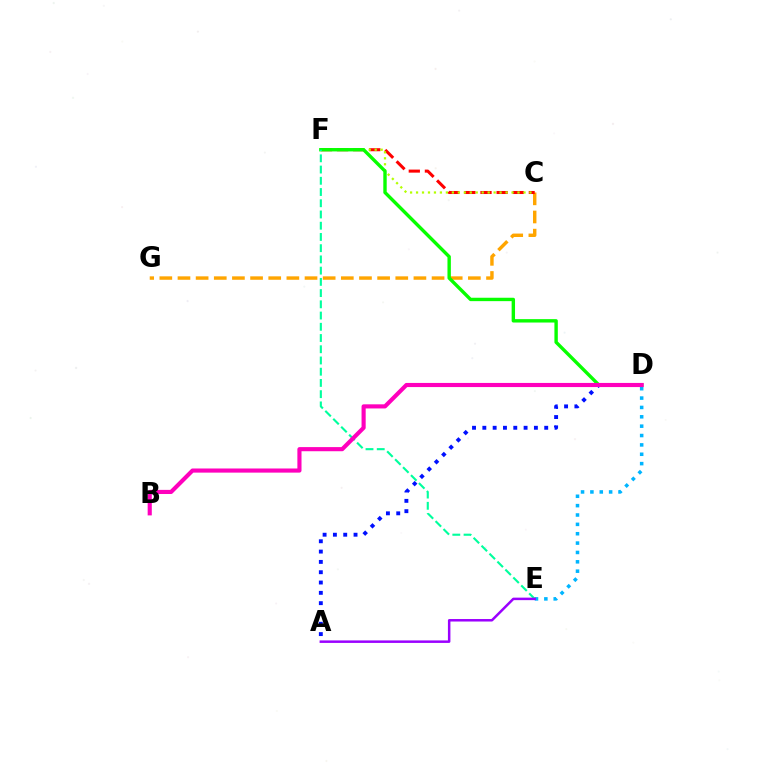{('A', 'D'): [{'color': '#0010ff', 'line_style': 'dotted', 'thickness': 2.8}], ('D', 'E'): [{'color': '#00b5ff', 'line_style': 'dotted', 'thickness': 2.54}], ('C', 'G'): [{'color': '#ffa500', 'line_style': 'dashed', 'thickness': 2.47}], ('C', 'F'): [{'color': '#ff0000', 'line_style': 'dashed', 'thickness': 2.19}, {'color': '#b3ff00', 'line_style': 'dotted', 'thickness': 1.62}], ('D', 'F'): [{'color': '#08ff00', 'line_style': 'solid', 'thickness': 2.44}], ('E', 'F'): [{'color': '#00ff9d', 'line_style': 'dashed', 'thickness': 1.53}], ('B', 'D'): [{'color': '#ff00bd', 'line_style': 'solid', 'thickness': 2.97}], ('A', 'E'): [{'color': '#9b00ff', 'line_style': 'solid', 'thickness': 1.8}]}